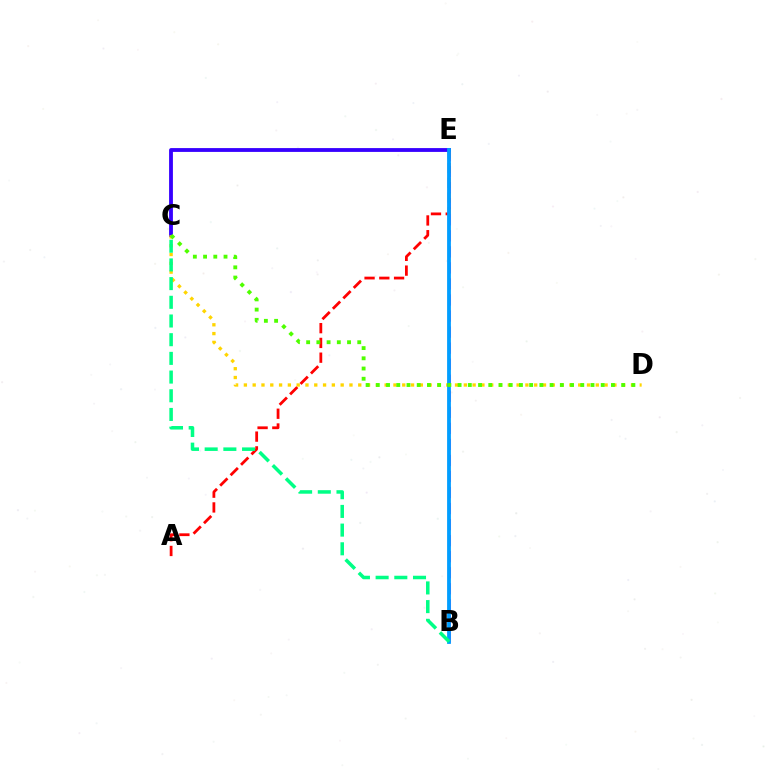{('B', 'E'): [{'color': '#ff00ed', 'line_style': 'dashed', 'thickness': 2.18}, {'color': '#009eff', 'line_style': 'solid', 'thickness': 2.73}], ('A', 'E'): [{'color': '#ff0000', 'line_style': 'dashed', 'thickness': 2.0}], ('C', 'E'): [{'color': '#3700ff', 'line_style': 'solid', 'thickness': 2.75}], ('C', 'D'): [{'color': '#ffd500', 'line_style': 'dotted', 'thickness': 2.39}, {'color': '#4fff00', 'line_style': 'dotted', 'thickness': 2.78}], ('B', 'C'): [{'color': '#00ff86', 'line_style': 'dashed', 'thickness': 2.54}]}